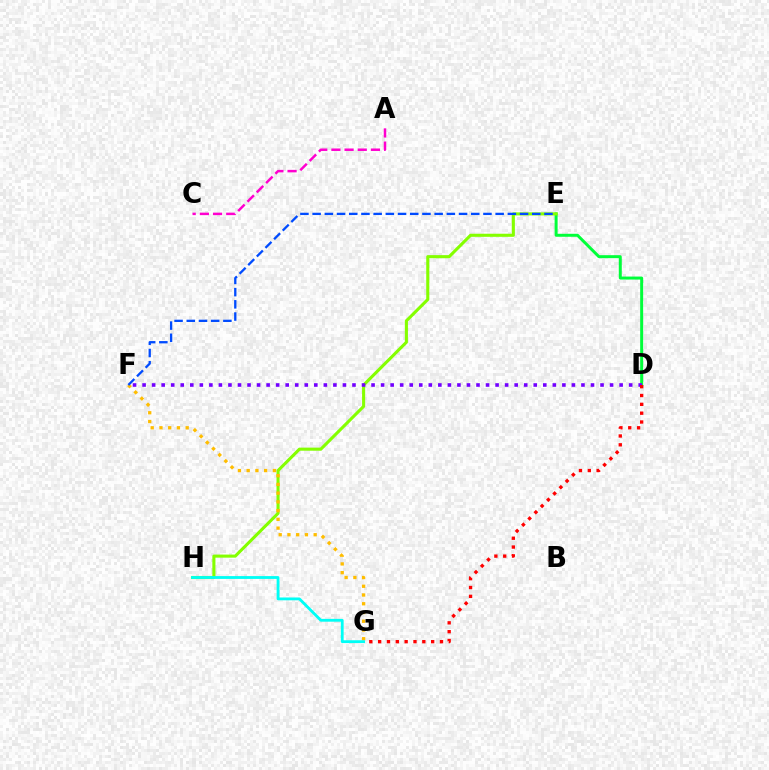{('D', 'E'): [{'color': '#00ff39', 'line_style': 'solid', 'thickness': 2.15}], ('A', 'C'): [{'color': '#ff00cf', 'line_style': 'dashed', 'thickness': 1.79}], ('E', 'H'): [{'color': '#84ff00', 'line_style': 'solid', 'thickness': 2.22}], ('F', 'G'): [{'color': '#ffbd00', 'line_style': 'dotted', 'thickness': 2.38}], ('G', 'H'): [{'color': '#00fff6', 'line_style': 'solid', 'thickness': 2.03}], ('E', 'F'): [{'color': '#004bff', 'line_style': 'dashed', 'thickness': 1.66}], ('D', 'F'): [{'color': '#7200ff', 'line_style': 'dotted', 'thickness': 2.59}], ('D', 'G'): [{'color': '#ff0000', 'line_style': 'dotted', 'thickness': 2.4}]}